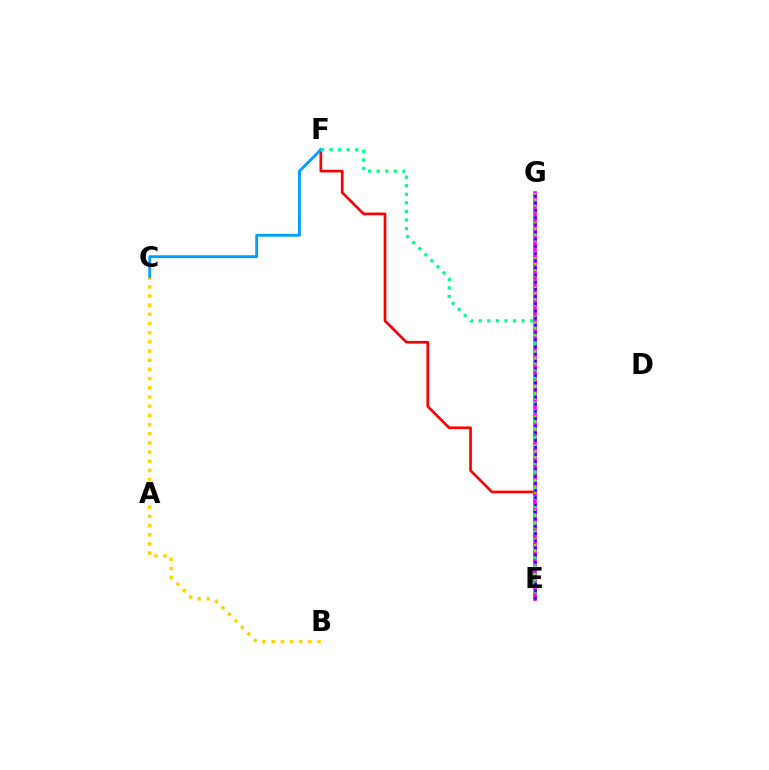{('E', 'F'): [{'color': '#ff0000', 'line_style': 'solid', 'thickness': 1.93}, {'color': '#00ff86', 'line_style': 'dotted', 'thickness': 2.33}], ('C', 'F'): [{'color': '#009eff', 'line_style': 'solid', 'thickness': 2.05}], ('E', 'G'): [{'color': '#ff00ed', 'line_style': 'solid', 'thickness': 2.6}, {'color': '#4fff00', 'line_style': 'dotted', 'thickness': 1.59}, {'color': '#3700ff', 'line_style': 'dotted', 'thickness': 1.95}], ('B', 'C'): [{'color': '#ffd500', 'line_style': 'dotted', 'thickness': 2.49}]}